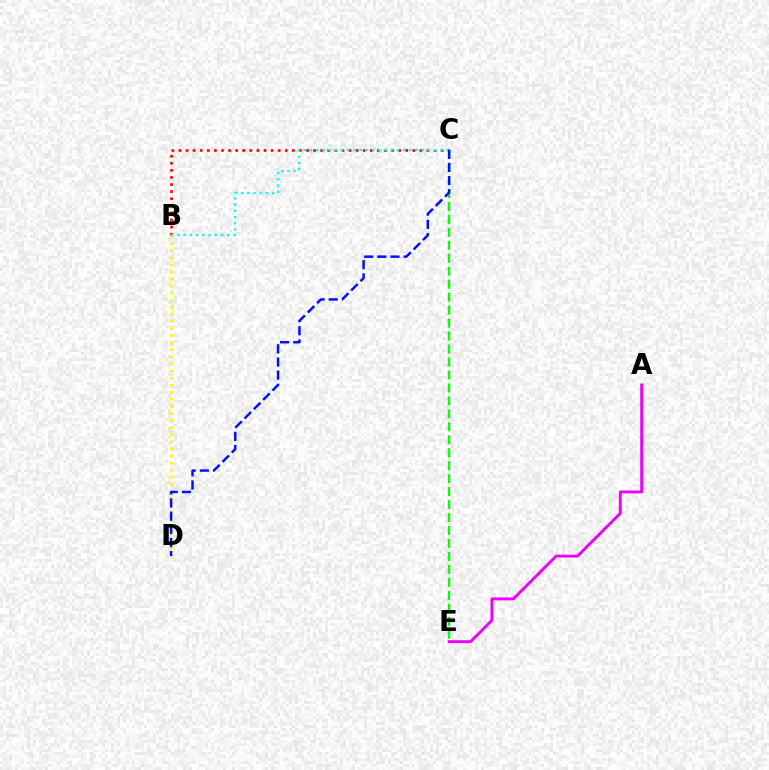{('B', 'C'): [{'color': '#ff0000', 'line_style': 'dotted', 'thickness': 1.93}, {'color': '#00fff6', 'line_style': 'dotted', 'thickness': 1.69}], ('B', 'D'): [{'color': '#fcf500', 'line_style': 'dotted', 'thickness': 1.92}], ('A', 'E'): [{'color': '#ee00ff', 'line_style': 'solid', 'thickness': 2.1}], ('C', 'E'): [{'color': '#08ff00', 'line_style': 'dashed', 'thickness': 1.76}], ('C', 'D'): [{'color': '#0010ff', 'line_style': 'dashed', 'thickness': 1.79}]}